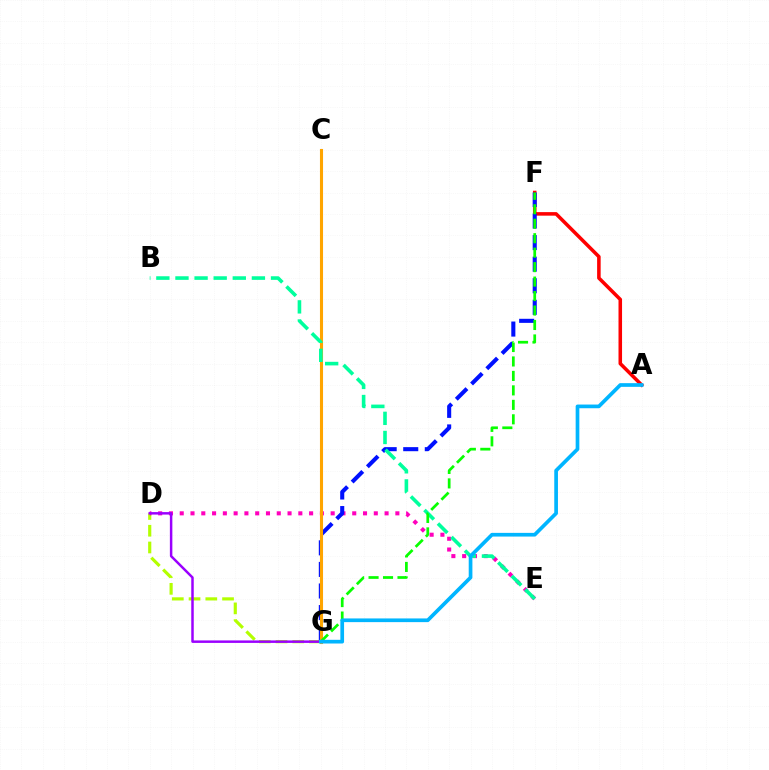{('D', 'G'): [{'color': '#b3ff00', 'line_style': 'dashed', 'thickness': 2.27}, {'color': '#9b00ff', 'line_style': 'solid', 'thickness': 1.78}], ('A', 'F'): [{'color': '#ff0000', 'line_style': 'solid', 'thickness': 2.55}], ('D', 'E'): [{'color': '#ff00bd', 'line_style': 'dotted', 'thickness': 2.93}], ('F', 'G'): [{'color': '#0010ff', 'line_style': 'dashed', 'thickness': 2.93}, {'color': '#08ff00', 'line_style': 'dashed', 'thickness': 1.97}], ('C', 'G'): [{'color': '#ffa500', 'line_style': 'solid', 'thickness': 2.22}], ('B', 'E'): [{'color': '#00ff9d', 'line_style': 'dashed', 'thickness': 2.6}], ('A', 'G'): [{'color': '#00b5ff', 'line_style': 'solid', 'thickness': 2.66}]}